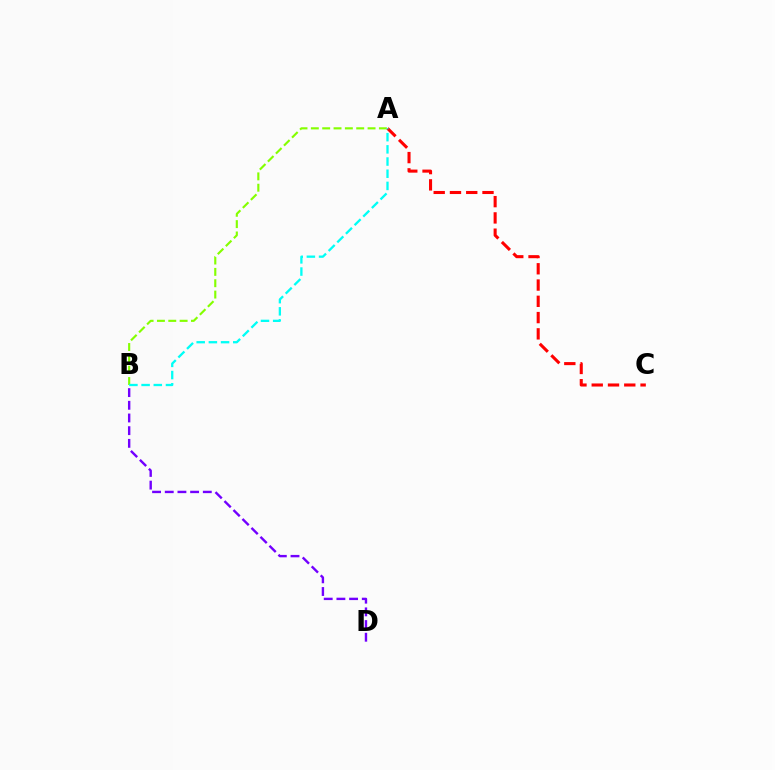{('B', 'D'): [{'color': '#7200ff', 'line_style': 'dashed', 'thickness': 1.72}], ('A', 'C'): [{'color': '#ff0000', 'line_style': 'dashed', 'thickness': 2.21}], ('A', 'B'): [{'color': '#84ff00', 'line_style': 'dashed', 'thickness': 1.54}, {'color': '#00fff6', 'line_style': 'dashed', 'thickness': 1.66}]}